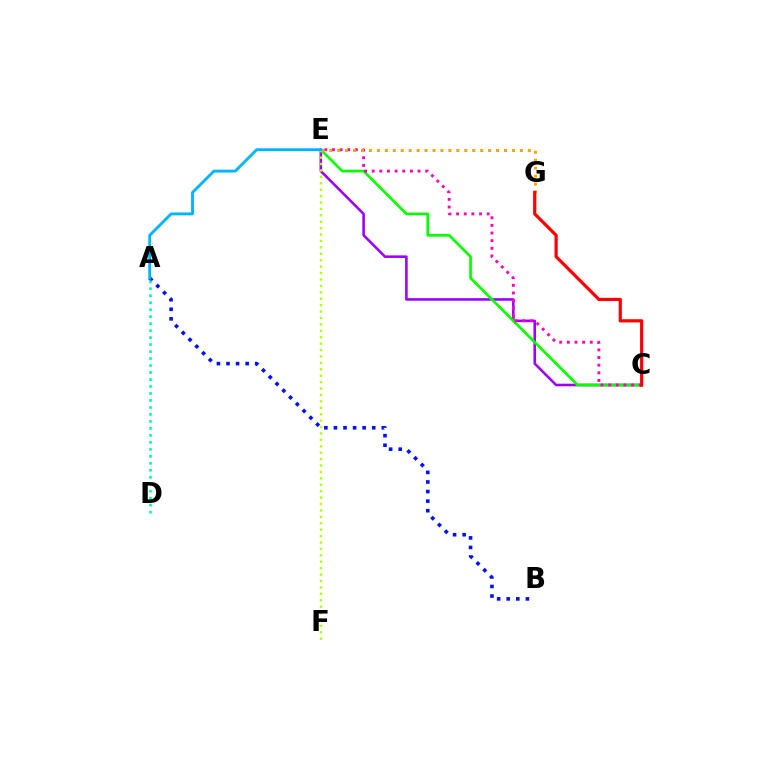{('C', 'E'): [{'color': '#9b00ff', 'line_style': 'solid', 'thickness': 1.85}, {'color': '#08ff00', 'line_style': 'solid', 'thickness': 1.94}, {'color': '#ff00bd', 'line_style': 'dotted', 'thickness': 2.08}], ('A', 'B'): [{'color': '#0010ff', 'line_style': 'dotted', 'thickness': 2.6}], ('E', 'F'): [{'color': '#b3ff00', 'line_style': 'dotted', 'thickness': 1.74}], ('A', 'D'): [{'color': '#00ff9d', 'line_style': 'dotted', 'thickness': 1.9}], ('E', 'G'): [{'color': '#ffa500', 'line_style': 'dotted', 'thickness': 2.16}], ('C', 'G'): [{'color': '#ff0000', 'line_style': 'solid', 'thickness': 2.3}], ('A', 'E'): [{'color': '#00b5ff', 'line_style': 'solid', 'thickness': 2.07}]}